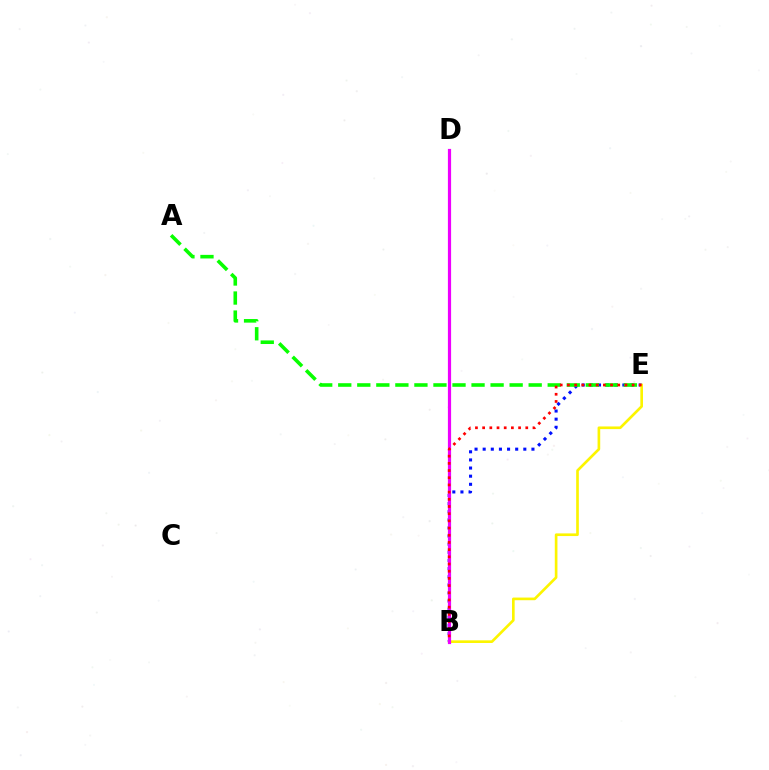{('B', 'D'): [{'color': '#00fff6', 'line_style': 'solid', 'thickness': 1.88}, {'color': '#ee00ff', 'line_style': 'solid', 'thickness': 2.3}], ('B', 'E'): [{'color': '#0010ff', 'line_style': 'dotted', 'thickness': 2.21}, {'color': '#fcf500', 'line_style': 'solid', 'thickness': 1.91}, {'color': '#ff0000', 'line_style': 'dotted', 'thickness': 1.95}], ('A', 'E'): [{'color': '#08ff00', 'line_style': 'dashed', 'thickness': 2.59}]}